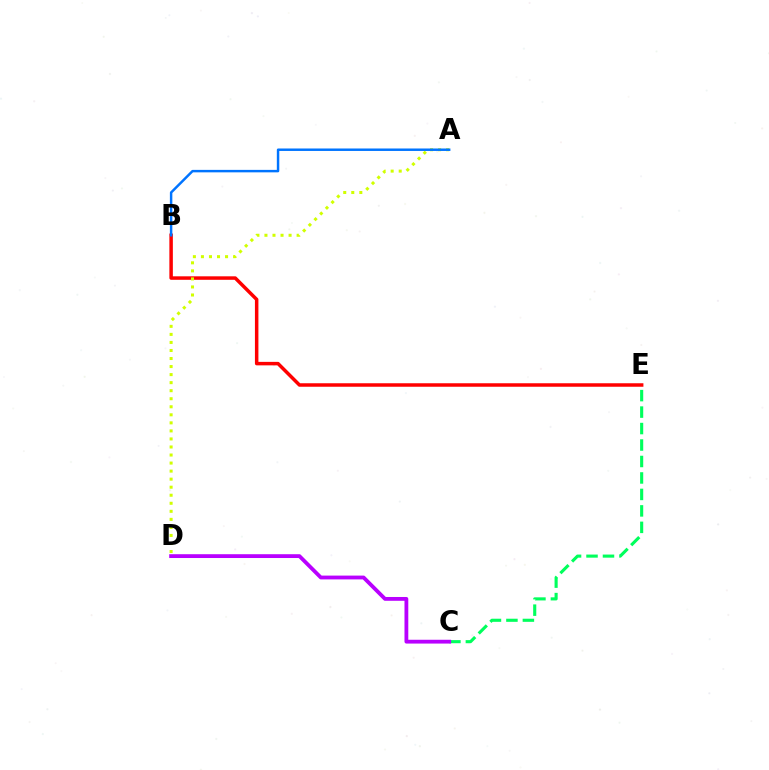{('B', 'E'): [{'color': '#ff0000', 'line_style': 'solid', 'thickness': 2.51}], ('A', 'D'): [{'color': '#d1ff00', 'line_style': 'dotted', 'thickness': 2.19}], ('C', 'E'): [{'color': '#00ff5c', 'line_style': 'dashed', 'thickness': 2.24}], ('A', 'B'): [{'color': '#0074ff', 'line_style': 'solid', 'thickness': 1.78}], ('C', 'D'): [{'color': '#b900ff', 'line_style': 'solid', 'thickness': 2.74}]}